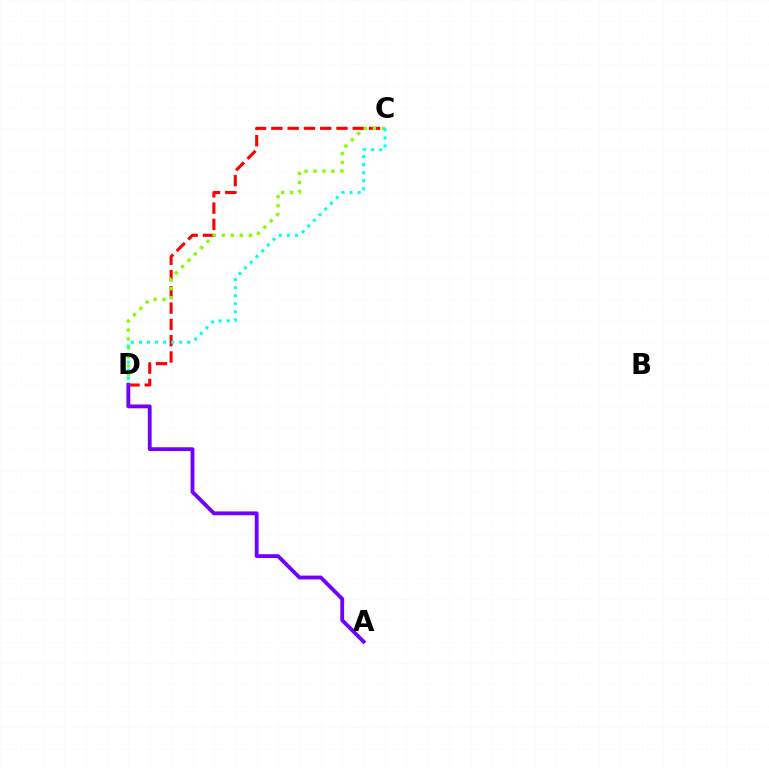{('C', 'D'): [{'color': '#ff0000', 'line_style': 'dashed', 'thickness': 2.21}, {'color': '#84ff00', 'line_style': 'dotted', 'thickness': 2.43}, {'color': '#00fff6', 'line_style': 'dotted', 'thickness': 2.19}], ('A', 'D'): [{'color': '#7200ff', 'line_style': 'solid', 'thickness': 2.75}]}